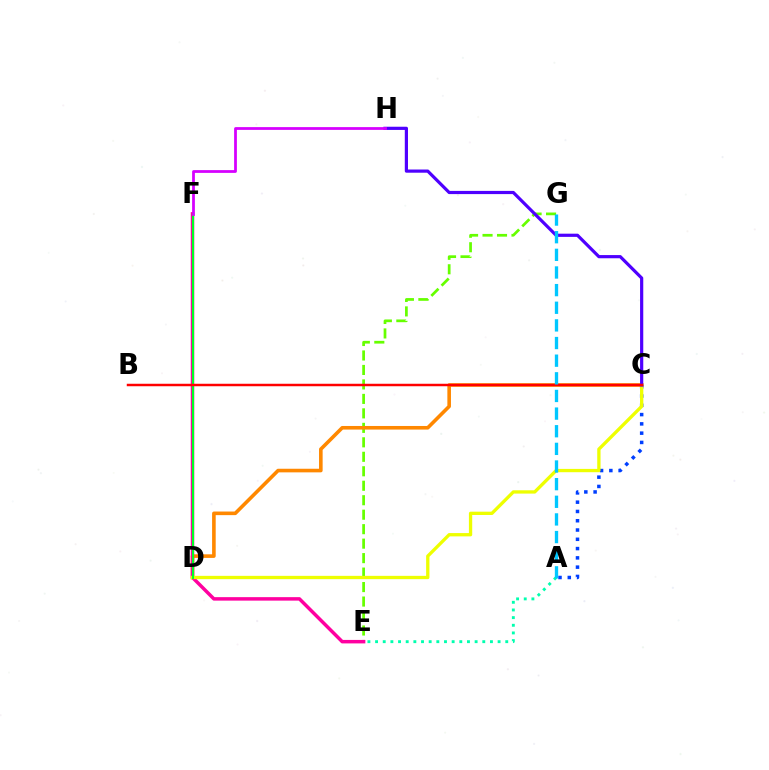{('E', 'G'): [{'color': '#66ff00', 'line_style': 'dashed', 'thickness': 1.97}], ('C', 'D'): [{'color': '#ff8800', 'line_style': 'solid', 'thickness': 2.59}, {'color': '#eeff00', 'line_style': 'solid', 'thickness': 2.38}], ('A', 'C'): [{'color': '#003fff', 'line_style': 'dotted', 'thickness': 2.52}], ('E', 'F'): [{'color': '#ff00a0', 'line_style': 'solid', 'thickness': 2.5}], ('C', 'H'): [{'color': '#4f00ff', 'line_style': 'solid', 'thickness': 2.3}], ('A', 'E'): [{'color': '#00ffaf', 'line_style': 'dotted', 'thickness': 2.08}], ('D', 'F'): [{'color': '#00ff27', 'line_style': 'solid', 'thickness': 1.51}], ('B', 'C'): [{'color': '#ff0000', 'line_style': 'solid', 'thickness': 1.78}], ('F', 'H'): [{'color': '#d600ff', 'line_style': 'solid', 'thickness': 1.99}], ('A', 'G'): [{'color': '#00c7ff', 'line_style': 'dashed', 'thickness': 2.4}]}